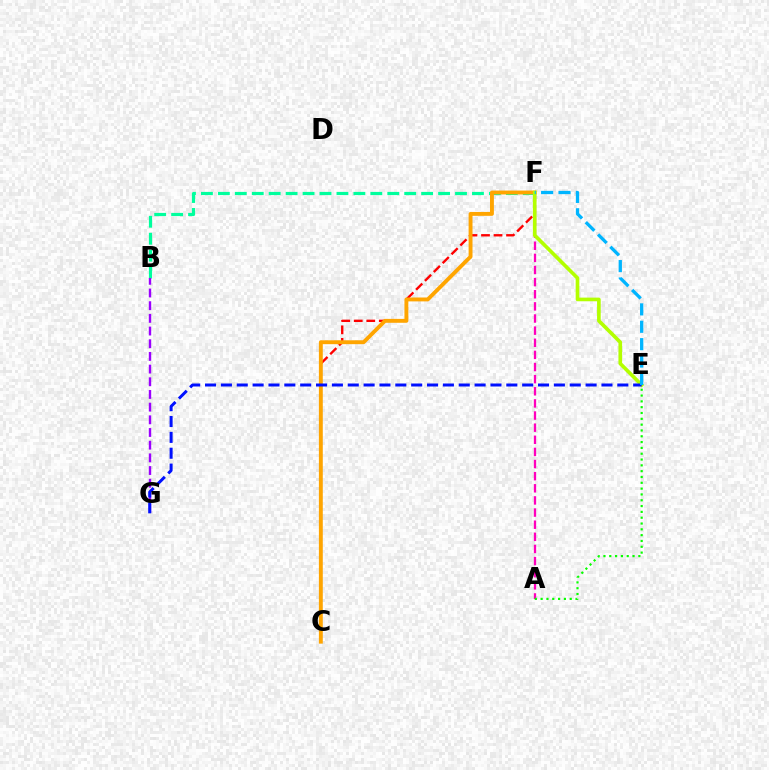{('C', 'F'): [{'color': '#ff0000', 'line_style': 'dashed', 'thickness': 1.7}, {'color': '#ffa500', 'line_style': 'solid', 'thickness': 2.8}], ('B', 'F'): [{'color': '#00ff9d', 'line_style': 'dashed', 'thickness': 2.3}], ('A', 'F'): [{'color': '#ff00bd', 'line_style': 'dashed', 'thickness': 1.65}], ('E', 'F'): [{'color': '#b3ff00', 'line_style': 'solid', 'thickness': 2.63}, {'color': '#00b5ff', 'line_style': 'dashed', 'thickness': 2.36}], ('B', 'G'): [{'color': '#9b00ff', 'line_style': 'dashed', 'thickness': 1.72}], ('A', 'E'): [{'color': '#08ff00', 'line_style': 'dotted', 'thickness': 1.58}], ('E', 'G'): [{'color': '#0010ff', 'line_style': 'dashed', 'thickness': 2.15}]}